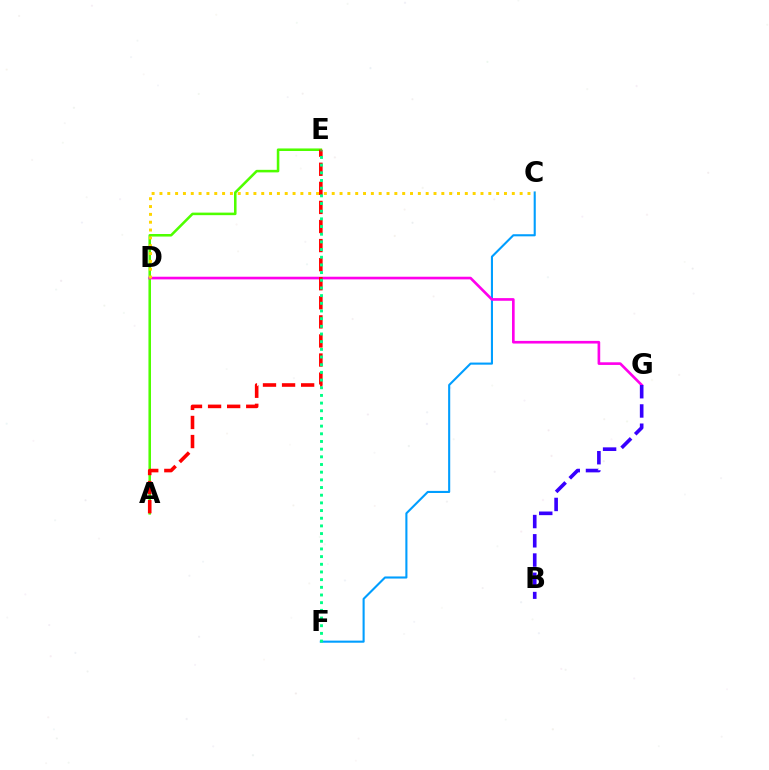{('C', 'F'): [{'color': '#009eff', 'line_style': 'solid', 'thickness': 1.51}], ('A', 'E'): [{'color': '#4fff00', 'line_style': 'solid', 'thickness': 1.84}, {'color': '#ff0000', 'line_style': 'dashed', 'thickness': 2.59}], ('D', 'G'): [{'color': '#ff00ed', 'line_style': 'solid', 'thickness': 1.91}], ('E', 'F'): [{'color': '#00ff86', 'line_style': 'dotted', 'thickness': 2.09}], ('C', 'D'): [{'color': '#ffd500', 'line_style': 'dotted', 'thickness': 2.13}], ('B', 'G'): [{'color': '#3700ff', 'line_style': 'dashed', 'thickness': 2.61}]}